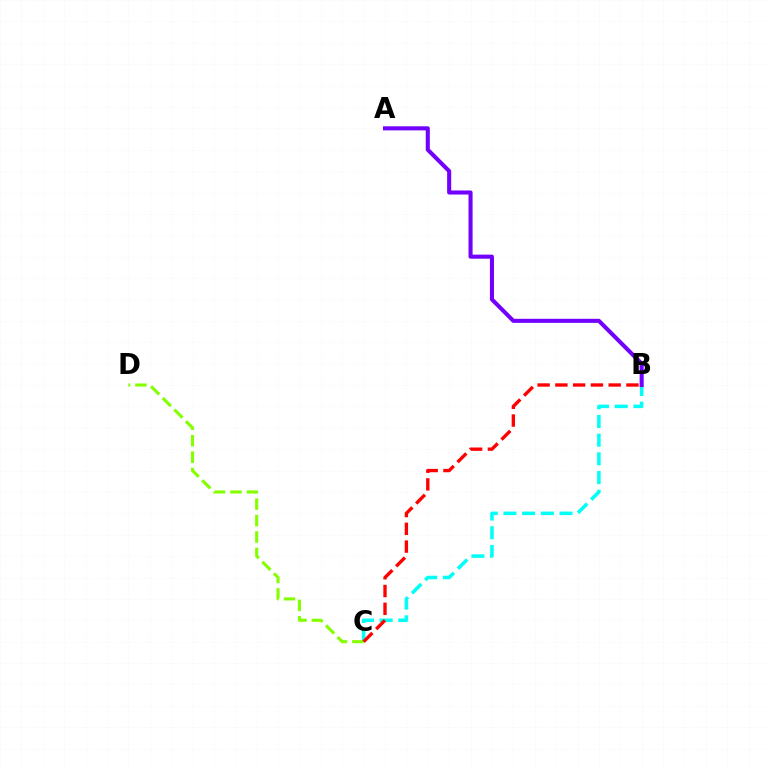{('B', 'C'): [{'color': '#00fff6', 'line_style': 'dashed', 'thickness': 2.54}, {'color': '#ff0000', 'line_style': 'dashed', 'thickness': 2.41}], ('A', 'B'): [{'color': '#7200ff', 'line_style': 'solid', 'thickness': 2.93}], ('C', 'D'): [{'color': '#84ff00', 'line_style': 'dashed', 'thickness': 2.23}]}